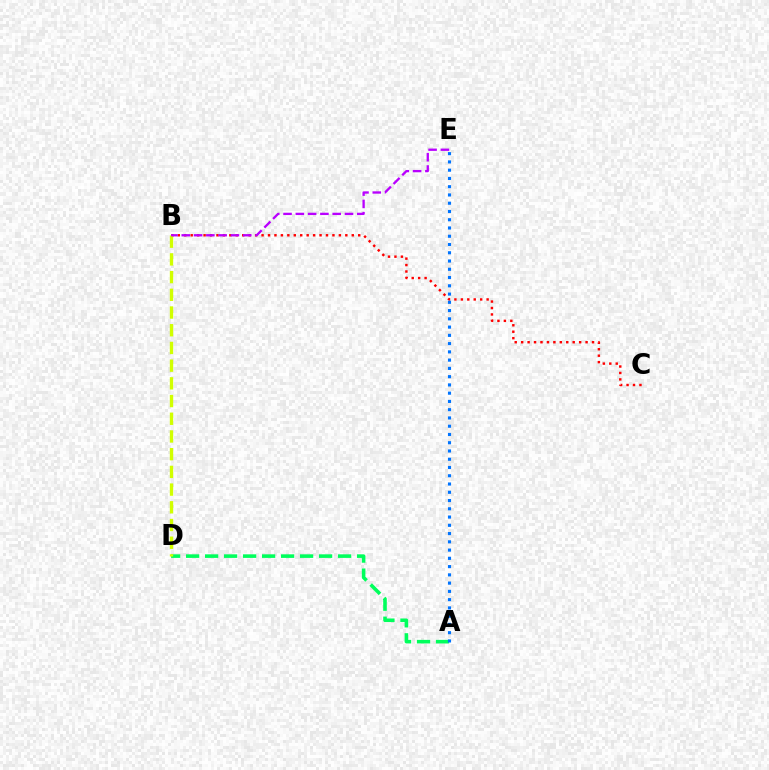{('B', 'C'): [{'color': '#ff0000', 'line_style': 'dotted', 'thickness': 1.75}], ('A', 'D'): [{'color': '#00ff5c', 'line_style': 'dashed', 'thickness': 2.58}], ('B', 'D'): [{'color': '#d1ff00', 'line_style': 'dashed', 'thickness': 2.41}], ('B', 'E'): [{'color': '#b900ff', 'line_style': 'dashed', 'thickness': 1.67}], ('A', 'E'): [{'color': '#0074ff', 'line_style': 'dotted', 'thickness': 2.24}]}